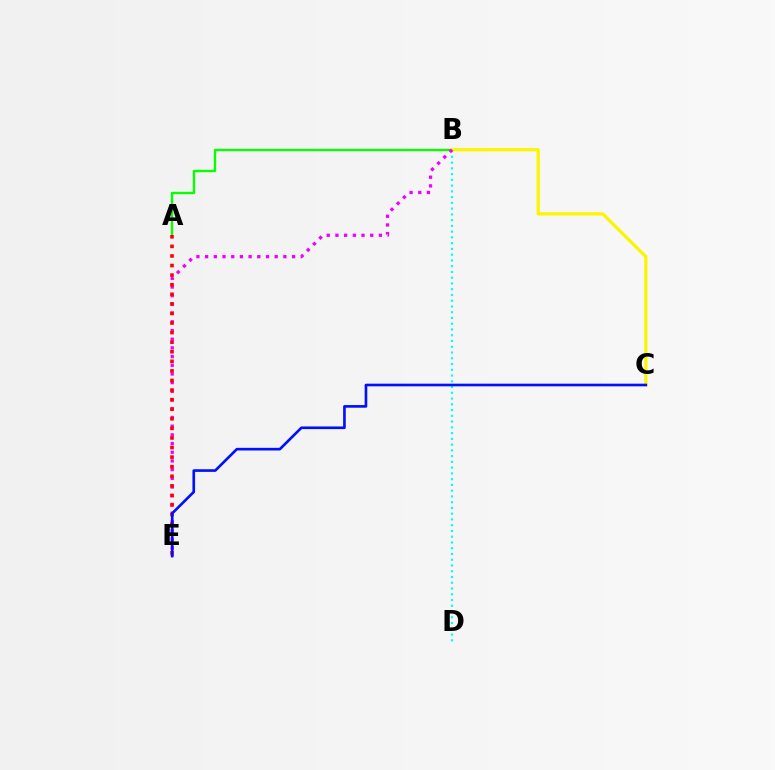{('A', 'B'): [{'color': '#08ff00', 'line_style': 'solid', 'thickness': 1.7}], ('B', 'D'): [{'color': '#00fff6', 'line_style': 'dotted', 'thickness': 1.56}], ('B', 'C'): [{'color': '#fcf500', 'line_style': 'solid', 'thickness': 2.35}], ('B', 'E'): [{'color': '#ee00ff', 'line_style': 'dotted', 'thickness': 2.36}], ('A', 'E'): [{'color': '#ff0000', 'line_style': 'dotted', 'thickness': 2.6}], ('C', 'E'): [{'color': '#0010ff', 'line_style': 'solid', 'thickness': 1.91}]}